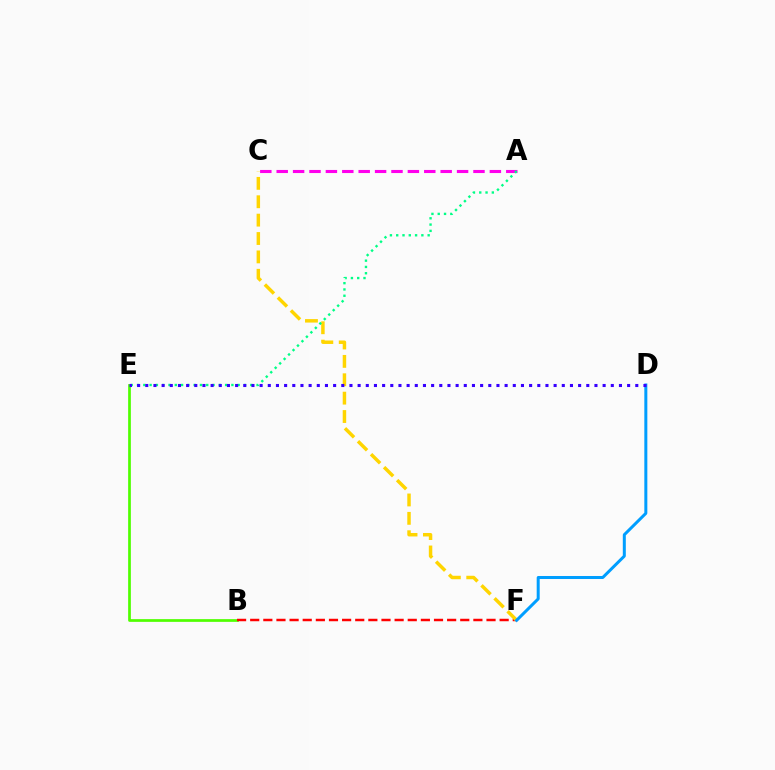{('B', 'E'): [{'color': '#4fff00', 'line_style': 'solid', 'thickness': 1.97}], ('B', 'F'): [{'color': '#ff0000', 'line_style': 'dashed', 'thickness': 1.78}], ('A', 'C'): [{'color': '#ff00ed', 'line_style': 'dashed', 'thickness': 2.23}], ('C', 'F'): [{'color': '#ffd500', 'line_style': 'dashed', 'thickness': 2.5}], ('A', 'E'): [{'color': '#00ff86', 'line_style': 'dotted', 'thickness': 1.71}], ('D', 'F'): [{'color': '#009eff', 'line_style': 'solid', 'thickness': 2.16}], ('D', 'E'): [{'color': '#3700ff', 'line_style': 'dotted', 'thickness': 2.22}]}